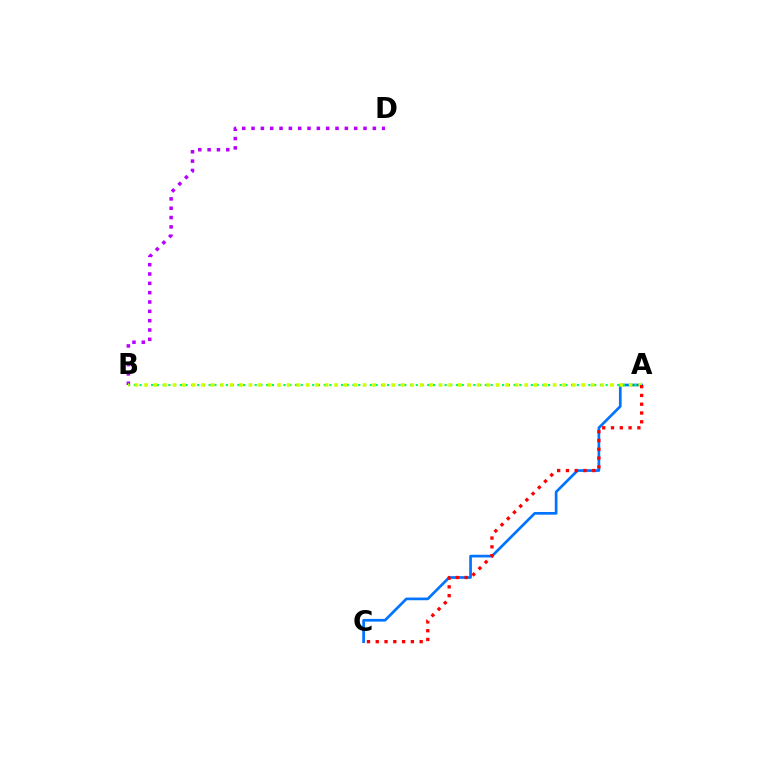{('B', 'D'): [{'color': '#b900ff', 'line_style': 'dotted', 'thickness': 2.54}], ('A', 'C'): [{'color': '#0074ff', 'line_style': 'solid', 'thickness': 1.94}, {'color': '#ff0000', 'line_style': 'dotted', 'thickness': 2.39}], ('A', 'B'): [{'color': '#00ff5c', 'line_style': 'dotted', 'thickness': 1.56}, {'color': '#d1ff00', 'line_style': 'dotted', 'thickness': 2.58}]}